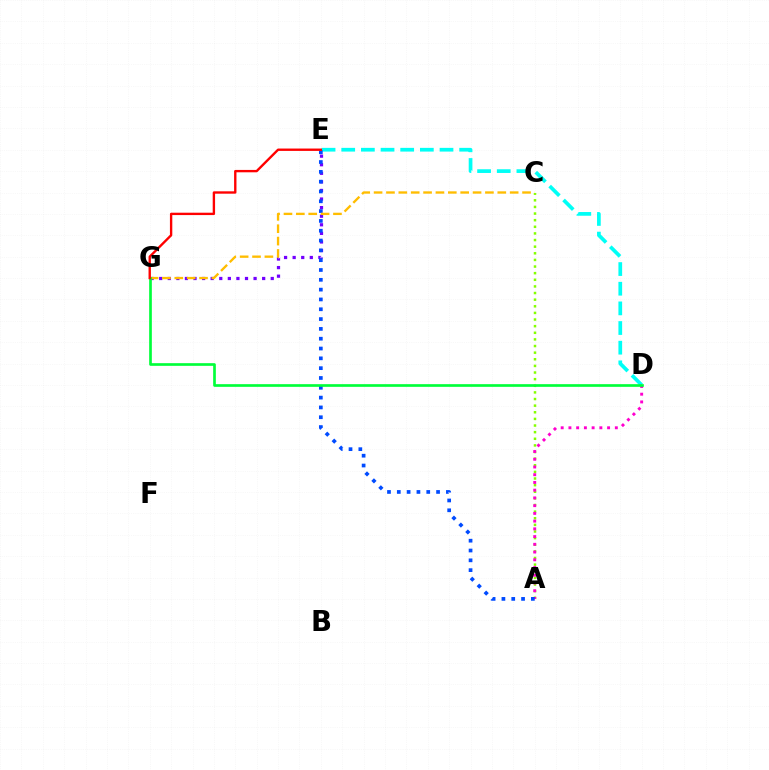{('D', 'E'): [{'color': '#00fff6', 'line_style': 'dashed', 'thickness': 2.67}], ('E', 'G'): [{'color': '#7200ff', 'line_style': 'dotted', 'thickness': 2.33}, {'color': '#ff0000', 'line_style': 'solid', 'thickness': 1.71}], ('A', 'C'): [{'color': '#84ff00', 'line_style': 'dotted', 'thickness': 1.8}], ('A', 'D'): [{'color': '#ff00cf', 'line_style': 'dotted', 'thickness': 2.1}], ('A', 'E'): [{'color': '#004bff', 'line_style': 'dotted', 'thickness': 2.67}], ('C', 'G'): [{'color': '#ffbd00', 'line_style': 'dashed', 'thickness': 1.68}], ('D', 'G'): [{'color': '#00ff39', 'line_style': 'solid', 'thickness': 1.92}]}